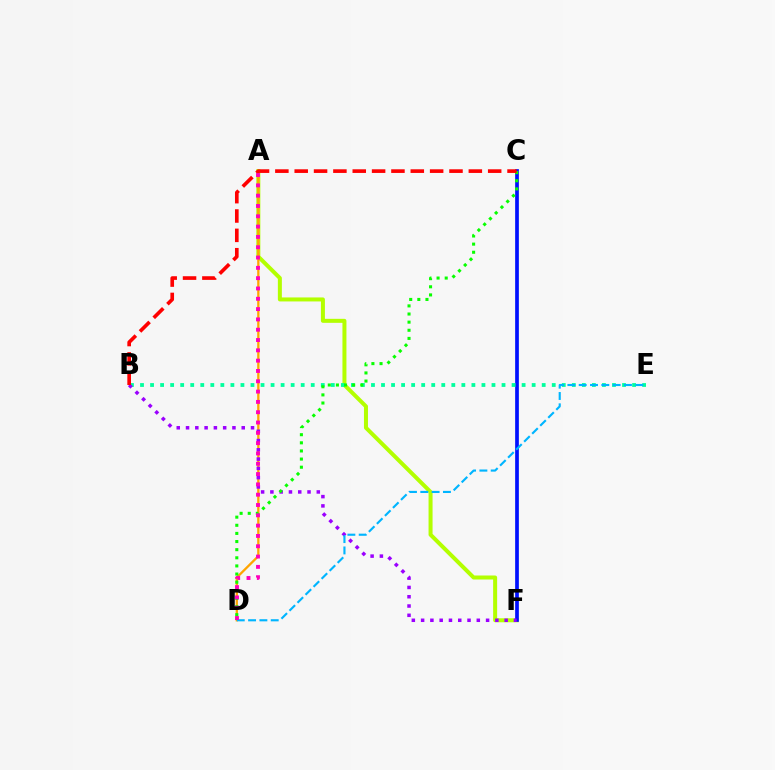{('A', 'F'): [{'color': '#b3ff00', 'line_style': 'solid', 'thickness': 2.88}], ('A', 'D'): [{'color': '#ffa500', 'line_style': 'solid', 'thickness': 1.65}, {'color': '#ff00bd', 'line_style': 'dotted', 'thickness': 2.8}], ('C', 'F'): [{'color': '#0010ff', 'line_style': 'solid', 'thickness': 2.67}], ('B', 'E'): [{'color': '#00ff9d', 'line_style': 'dotted', 'thickness': 2.73}], ('B', 'F'): [{'color': '#9b00ff', 'line_style': 'dotted', 'thickness': 2.52}], ('D', 'E'): [{'color': '#00b5ff', 'line_style': 'dashed', 'thickness': 1.54}], ('C', 'D'): [{'color': '#08ff00', 'line_style': 'dotted', 'thickness': 2.21}], ('B', 'C'): [{'color': '#ff0000', 'line_style': 'dashed', 'thickness': 2.63}]}